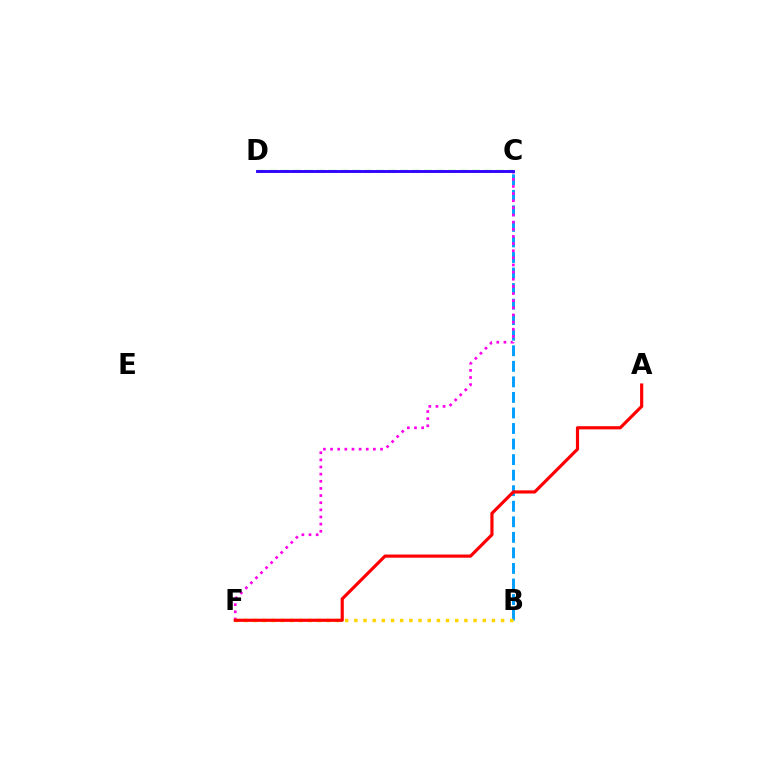{('B', 'C'): [{'color': '#009eff', 'line_style': 'dashed', 'thickness': 2.11}], ('C', 'D'): [{'color': '#4fff00', 'line_style': 'dashed', 'thickness': 1.62}, {'color': '#00ff86', 'line_style': 'solid', 'thickness': 1.83}, {'color': '#3700ff', 'line_style': 'solid', 'thickness': 2.06}], ('C', 'F'): [{'color': '#ff00ed', 'line_style': 'dotted', 'thickness': 1.94}], ('B', 'F'): [{'color': '#ffd500', 'line_style': 'dotted', 'thickness': 2.49}], ('A', 'F'): [{'color': '#ff0000', 'line_style': 'solid', 'thickness': 2.28}]}